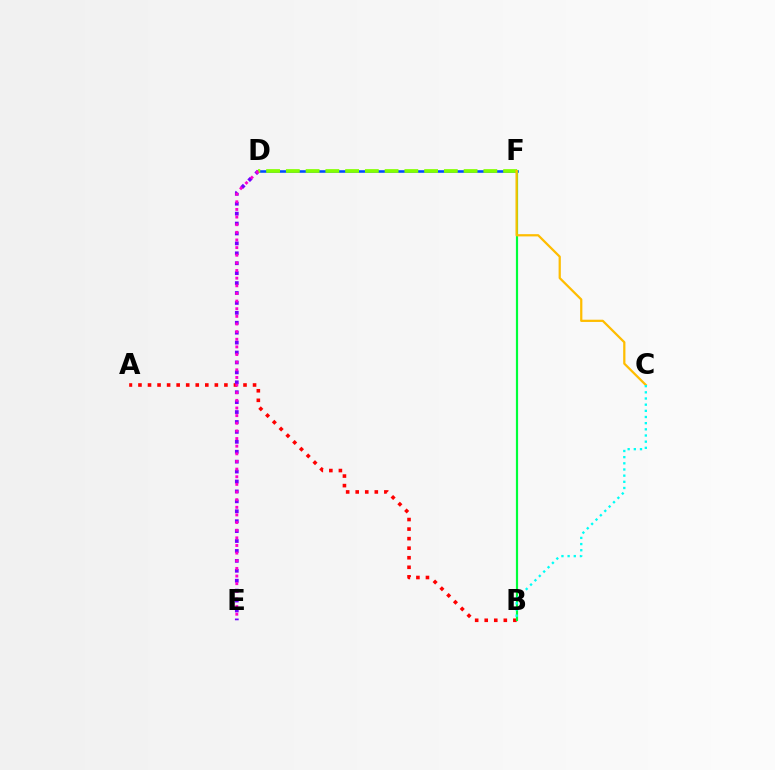{('A', 'B'): [{'color': '#ff0000', 'line_style': 'dotted', 'thickness': 2.59}], ('D', 'F'): [{'color': '#004bff', 'line_style': 'solid', 'thickness': 1.85}, {'color': '#84ff00', 'line_style': 'dashed', 'thickness': 2.68}], ('B', 'F'): [{'color': '#00ff39', 'line_style': 'solid', 'thickness': 1.58}], ('D', 'E'): [{'color': '#7200ff', 'line_style': 'dotted', 'thickness': 2.7}, {'color': '#ff00cf', 'line_style': 'dotted', 'thickness': 2.08}], ('C', 'F'): [{'color': '#ffbd00', 'line_style': 'solid', 'thickness': 1.61}], ('B', 'C'): [{'color': '#00fff6', 'line_style': 'dotted', 'thickness': 1.68}]}